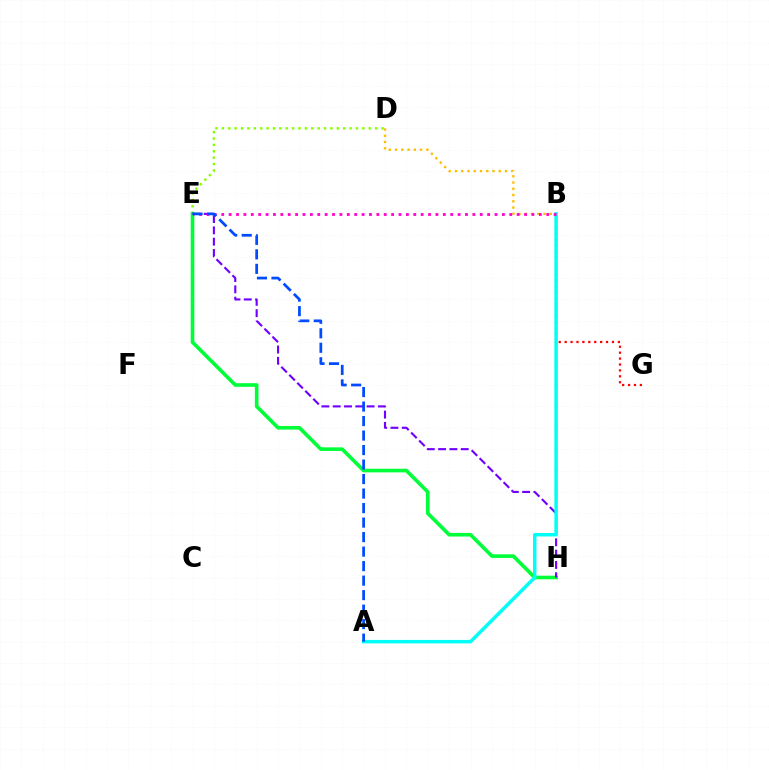{('B', 'D'): [{'color': '#ffbd00', 'line_style': 'dotted', 'thickness': 1.7}], ('D', 'E'): [{'color': '#84ff00', 'line_style': 'dotted', 'thickness': 1.74}], ('E', 'H'): [{'color': '#00ff39', 'line_style': 'solid', 'thickness': 2.61}, {'color': '#7200ff', 'line_style': 'dashed', 'thickness': 1.54}], ('B', 'G'): [{'color': '#ff0000', 'line_style': 'dotted', 'thickness': 1.61}], ('A', 'B'): [{'color': '#00fff6', 'line_style': 'solid', 'thickness': 2.5}], ('B', 'E'): [{'color': '#ff00cf', 'line_style': 'dotted', 'thickness': 2.01}], ('A', 'E'): [{'color': '#004bff', 'line_style': 'dashed', 'thickness': 1.97}]}